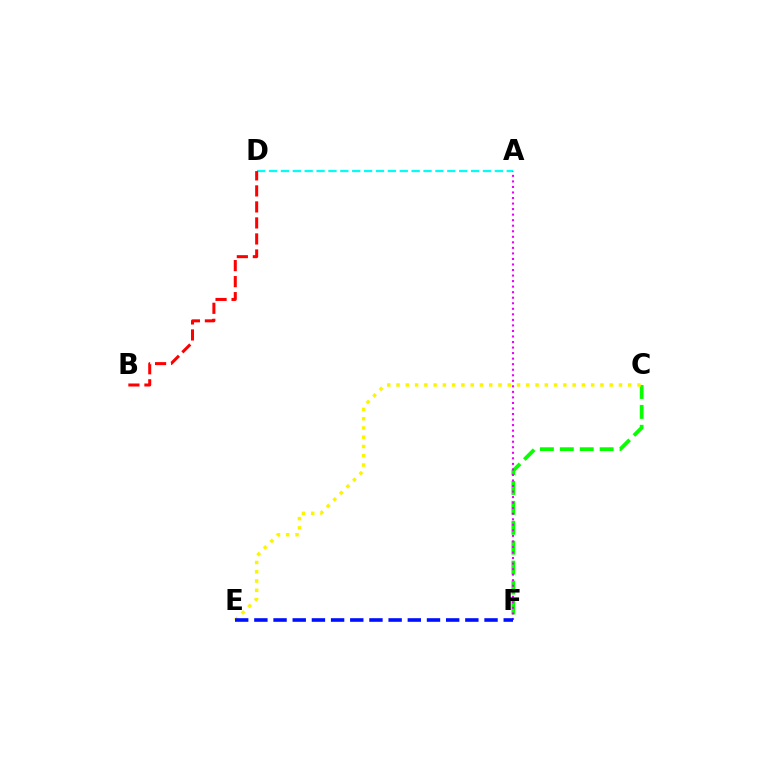{('C', 'F'): [{'color': '#08ff00', 'line_style': 'dashed', 'thickness': 2.71}], ('A', 'D'): [{'color': '#00fff6', 'line_style': 'dashed', 'thickness': 1.61}], ('A', 'F'): [{'color': '#ee00ff', 'line_style': 'dotted', 'thickness': 1.5}], ('C', 'E'): [{'color': '#fcf500', 'line_style': 'dotted', 'thickness': 2.52}], ('E', 'F'): [{'color': '#0010ff', 'line_style': 'dashed', 'thickness': 2.61}], ('B', 'D'): [{'color': '#ff0000', 'line_style': 'dashed', 'thickness': 2.18}]}